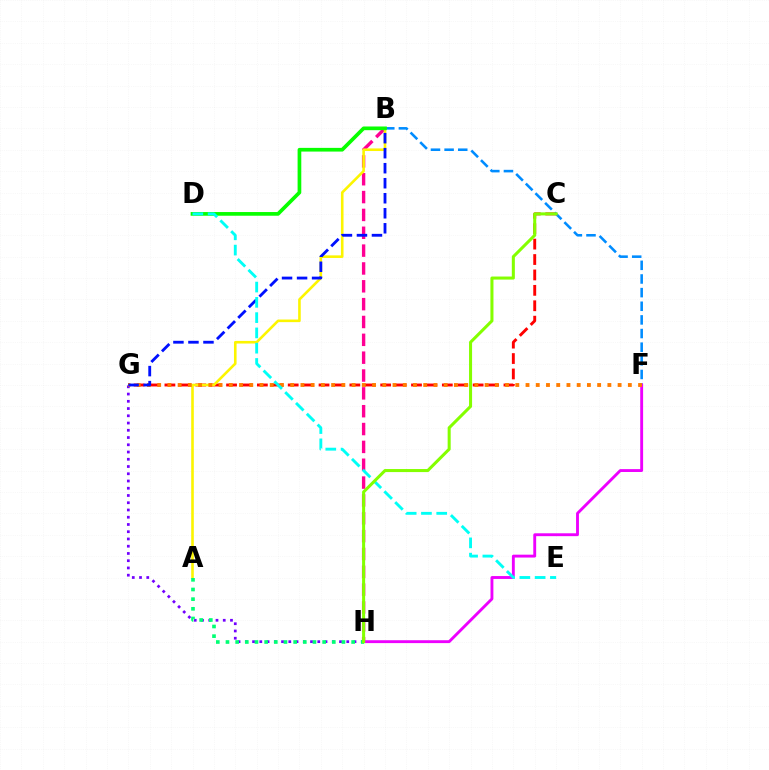{('C', 'G'): [{'color': '#ff0000', 'line_style': 'dashed', 'thickness': 2.09}], ('B', 'F'): [{'color': '#008cff', 'line_style': 'dashed', 'thickness': 1.85}], ('B', 'H'): [{'color': '#ff0094', 'line_style': 'dashed', 'thickness': 2.42}], ('A', 'B'): [{'color': '#fcf500', 'line_style': 'solid', 'thickness': 1.87}], ('F', 'H'): [{'color': '#ee00ff', 'line_style': 'solid', 'thickness': 2.07}], ('B', 'D'): [{'color': '#08ff00', 'line_style': 'solid', 'thickness': 2.66}], ('G', 'H'): [{'color': '#7200ff', 'line_style': 'dotted', 'thickness': 1.97}], ('F', 'G'): [{'color': '#ff7c00', 'line_style': 'dotted', 'thickness': 2.78}], ('B', 'G'): [{'color': '#0010ff', 'line_style': 'dashed', 'thickness': 2.04}], ('A', 'H'): [{'color': '#00ff74', 'line_style': 'dotted', 'thickness': 2.63}], ('D', 'E'): [{'color': '#00fff6', 'line_style': 'dashed', 'thickness': 2.08}], ('C', 'H'): [{'color': '#84ff00', 'line_style': 'solid', 'thickness': 2.19}]}